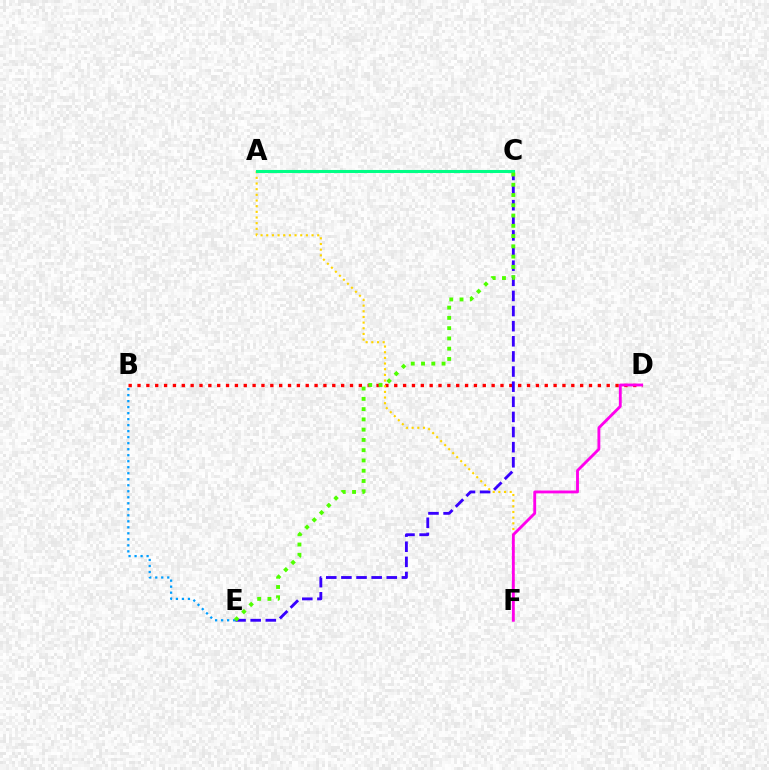{('B', 'D'): [{'color': '#ff0000', 'line_style': 'dotted', 'thickness': 2.41}], ('C', 'E'): [{'color': '#3700ff', 'line_style': 'dashed', 'thickness': 2.05}, {'color': '#4fff00', 'line_style': 'dotted', 'thickness': 2.79}], ('A', 'F'): [{'color': '#ffd500', 'line_style': 'dotted', 'thickness': 1.54}], ('D', 'F'): [{'color': '#ff00ed', 'line_style': 'solid', 'thickness': 2.06}], ('B', 'E'): [{'color': '#009eff', 'line_style': 'dotted', 'thickness': 1.63}], ('A', 'C'): [{'color': '#00ff86', 'line_style': 'solid', 'thickness': 2.21}]}